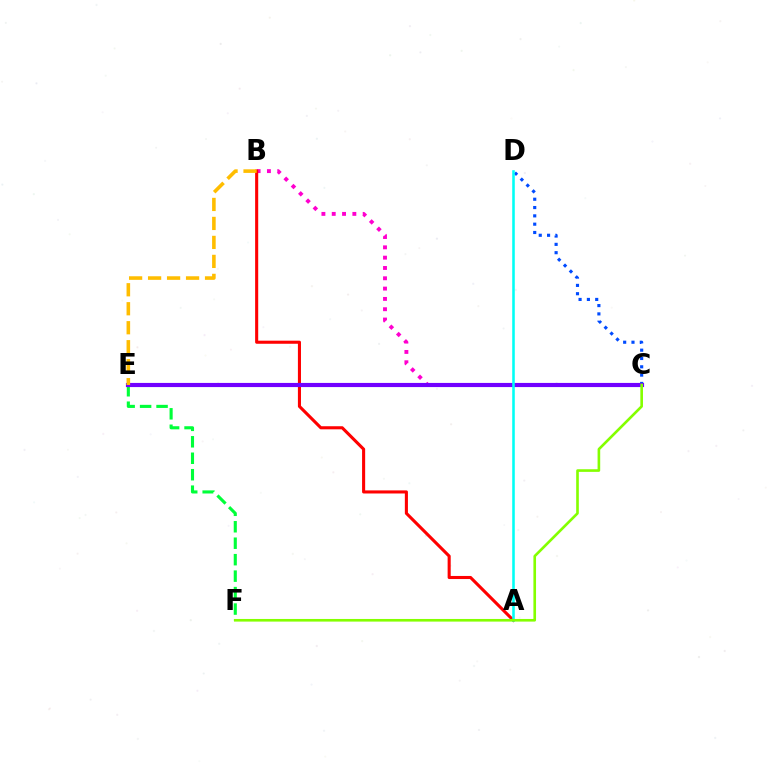{('E', 'F'): [{'color': '#00ff39', 'line_style': 'dashed', 'thickness': 2.24}], ('B', 'C'): [{'color': '#ff00cf', 'line_style': 'dotted', 'thickness': 2.8}], ('C', 'D'): [{'color': '#004bff', 'line_style': 'dotted', 'thickness': 2.26}], ('A', 'B'): [{'color': '#ff0000', 'line_style': 'solid', 'thickness': 2.22}], ('C', 'E'): [{'color': '#7200ff', 'line_style': 'solid', 'thickness': 2.99}], ('A', 'D'): [{'color': '#00fff6', 'line_style': 'solid', 'thickness': 1.84}], ('C', 'F'): [{'color': '#84ff00', 'line_style': 'solid', 'thickness': 1.89}], ('B', 'E'): [{'color': '#ffbd00', 'line_style': 'dashed', 'thickness': 2.58}]}